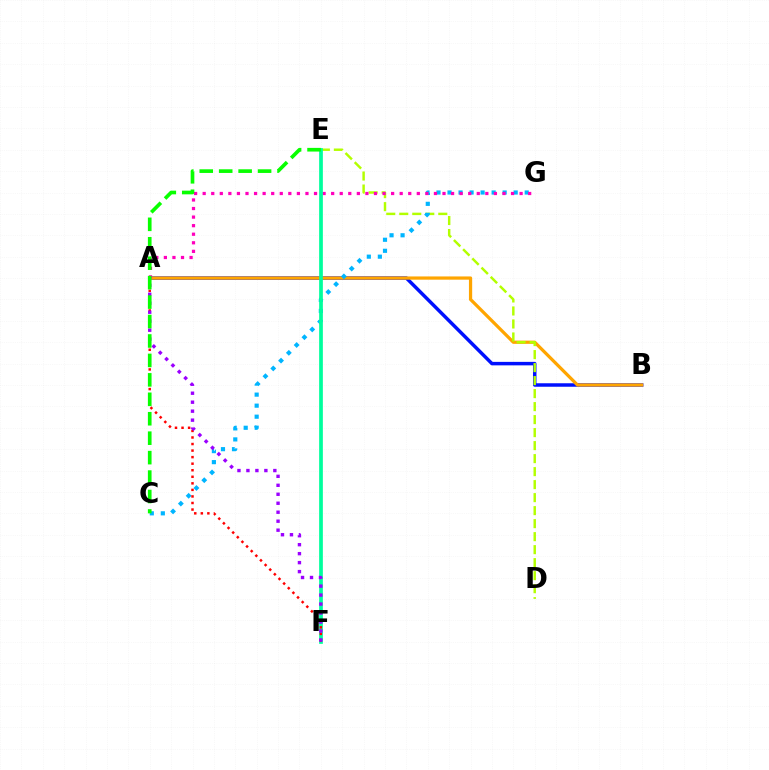{('A', 'B'): [{'color': '#0010ff', 'line_style': 'solid', 'thickness': 2.51}, {'color': '#ffa500', 'line_style': 'solid', 'thickness': 2.33}], ('D', 'E'): [{'color': '#b3ff00', 'line_style': 'dashed', 'thickness': 1.77}], ('C', 'G'): [{'color': '#00b5ff', 'line_style': 'dotted', 'thickness': 3.0}], ('A', 'G'): [{'color': '#ff00bd', 'line_style': 'dotted', 'thickness': 2.33}], ('E', 'F'): [{'color': '#00ff9d', 'line_style': 'solid', 'thickness': 2.68}], ('A', 'F'): [{'color': '#ff0000', 'line_style': 'dotted', 'thickness': 1.78}, {'color': '#9b00ff', 'line_style': 'dotted', 'thickness': 2.44}], ('C', 'E'): [{'color': '#08ff00', 'line_style': 'dashed', 'thickness': 2.64}]}